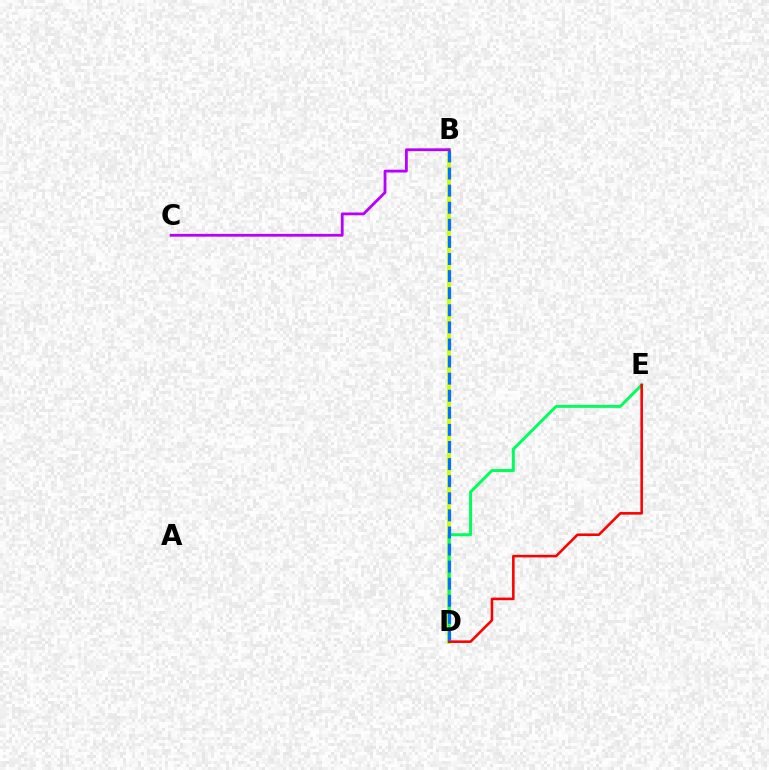{('B', 'D'): [{'color': '#d1ff00', 'line_style': 'solid', 'thickness': 2.79}, {'color': '#0074ff', 'line_style': 'dashed', 'thickness': 2.32}], ('D', 'E'): [{'color': '#00ff5c', 'line_style': 'solid', 'thickness': 2.13}, {'color': '#ff0000', 'line_style': 'solid', 'thickness': 1.85}], ('B', 'C'): [{'color': '#b900ff', 'line_style': 'solid', 'thickness': 2.01}]}